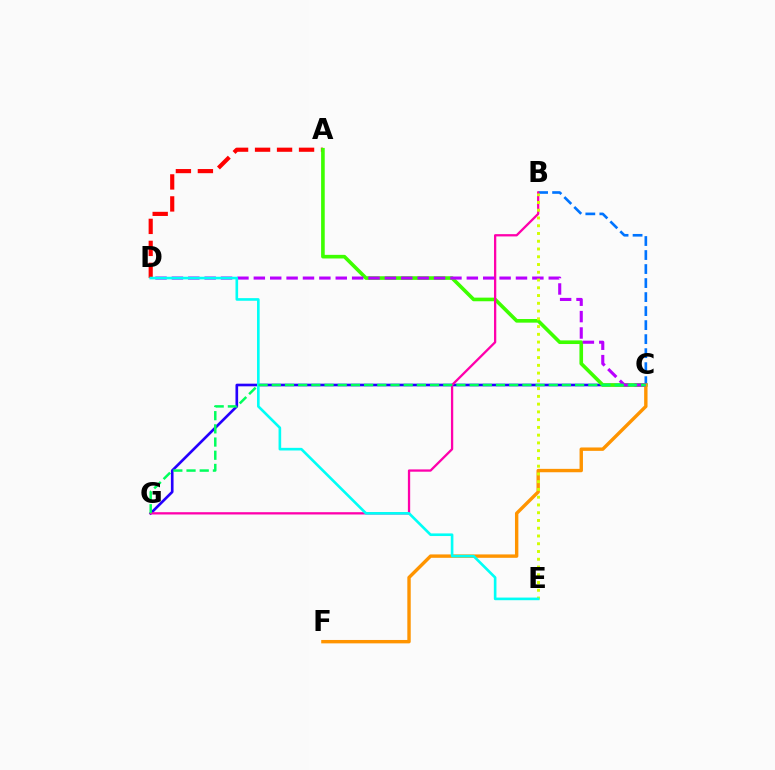{('A', 'D'): [{'color': '#ff0000', 'line_style': 'dashed', 'thickness': 2.99}], ('C', 'G'): [{'color': '#2500ff', 'line_style': 'solid', 'thickness': 1.91}, {'color': '#00ff5c', 'line_style': 'dashed', 'thickness': 1.79}], ('A', 'C'): [{'color': '#3dff00', 'line_style': 'solid', 'thickness': 2.61}], ('B', 'C'): [{'color': '#0074ff', 'line_style': 'dashed', 'thickness': 1.9}], ('B', 'G'): [{'color': '#ff00ac', 'line_style': 'solid', 'thickness': 1.65}], ('C', 'F'): [{'color': '#ff9400', 'line_style': 'solid', 'thickness': 2.45}], ('C', 'D'): [{'color': '#b900ff', 'line_style': 'dashed', 'thickness': 2.23}], ('B', 'E'): [{'color': '#d1ff00', 'line_style': 'dotted', 'thickness': 2.11}], ('D', 'E'): [{'color': '#00fff6', 'line_style': 'solid', 'thickness': 1.89}]}